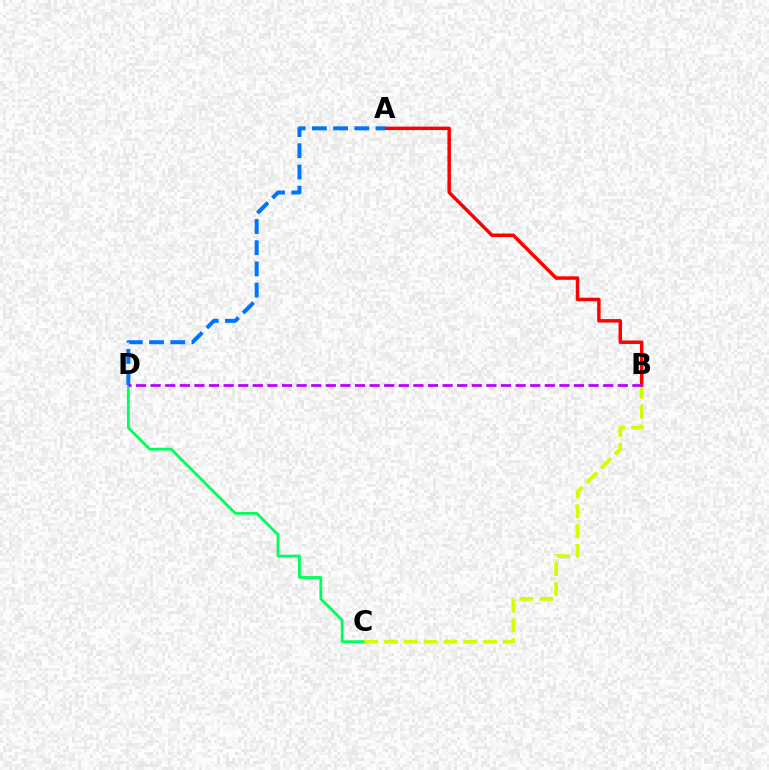{('C', 'D'): [{'color': '#00ff5c', 'line_style': 'solid', 'thickness': 2.05}], ('B', 'C'): [{'color': '#d1ff00', 'line_style': 'dashed', 'thickness': 2.69}], ('A', 'B'): [{'color': '#ff0000', 'line_style': 'solid', 'thickness': 2.49}], ('A', 'D'): [{'color': '#0074ff', 'line_style': 'dashed', 'thickness': 2.88}], ('B', 'D'): [{'color': '#b900ff', 'line_style': 'dashed', 'thickness': 1.98}]}